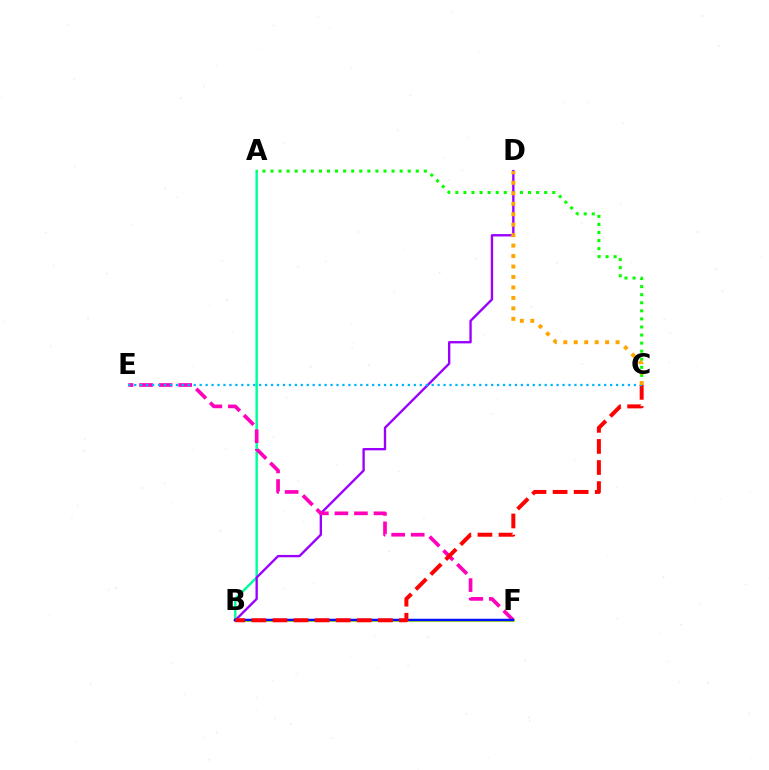{('B', 'F'): [{'color': '#b3ff00', 'line_style': 'solid', 'thickness': 2.13}, {'color': '#0010ff', 'line_style': 'solid', 'thickness': 1.78}], ('A', 'B'): [{'color': '#00ff9d', 'line_style': 'solid', 'thickness': 1.77}], ('A', 'C'): [{'color': '#08ff00', 'line_style': 'dotted', 'thickness': 2.19}], ('B', 'D'): [{'color': '#9b00ff', 'line_style': 'solid', 'thickness': 1.7}], ('E', 'F'): [{'color': '#ff00bd', 'line_style': 'dashed', 'thickness': 2.65}], ('B', 'C'): [{'color': '#ff0000', 'line_style': 'dashed', 'thickness': 2.86}], ('C', 'E'): [{'color': '#00b5ff', 'line_style': 'dotted', 'thickness': 1.62}], ('C', 'D'): [{'color': '#ffa500', 'line_style': 'dotted', 'thickness': 2.84}]}